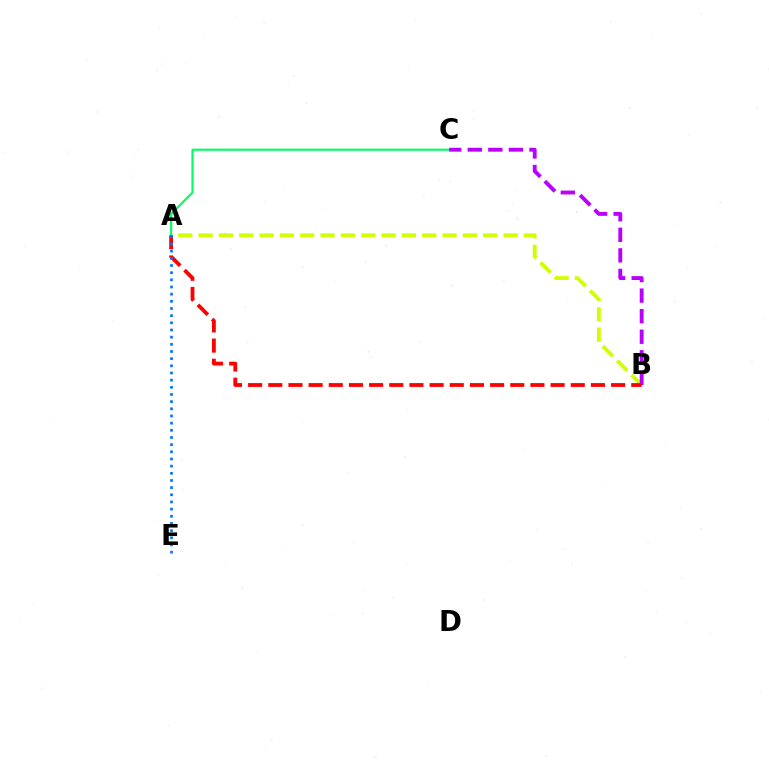{('A', 'B'): [{'color': '#d1ff00', 'line_style': 'dashed', 'thickness': 2.76}, {'color': '#ff0000', 'line_style': 'dashed', 'thickness': 2.74}], ('A', 'C'): [{'color': '#00ff5c', 'line_style': 'solid', 'thickness': 1.54}], ('B', 'C'): [{'color': '#b900ff', 'line_style': 'dashed', 'thickness': 2.79}], ('A', 'E'): [{'color': '#0074ff', 'line_style': 'dotted', 'thickness': 1.95}]}